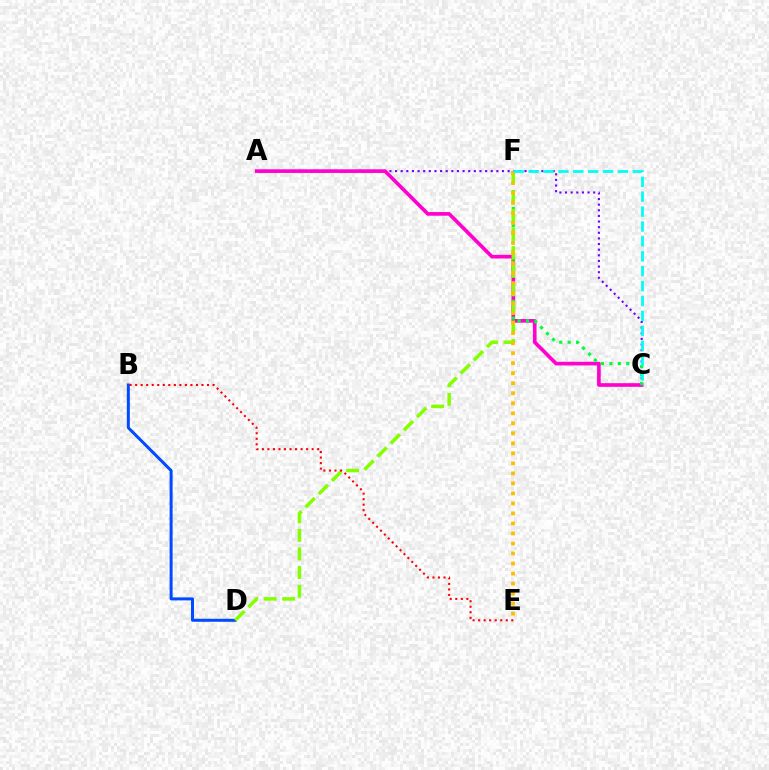{('A', 'C'): [{'color': '#7200ff', 'line_style': 'dotted', 'thickness': 1.53}, {'color': '#ff00cf', 'line_style': 'solid', 'thickness': 2.63}], ('B', 'D'): [{'color': '#004bff', 'line_style': 'solid', 'thickness': 2.16}], ('C', 'F'): [{'color': '#00ff39', 'line_style': 'dotted', 'thickness': 2.29}, {'color': '#00fff6', 'line_style': 'dashed', 'thickness': 2.02}], ('D', 'F'): [{'color': '#84ff00', 'line_style': 'dashed', 'thickness': 2.52}], ('E', 'F'): [{'color': '#ffbd00', 'line_style': 'dotted', 'thickness': 2.72}], ('B', 'E'): [{'color': '#ff0000', 'line_style': 'dotted', 'thickness': 1.5}]}